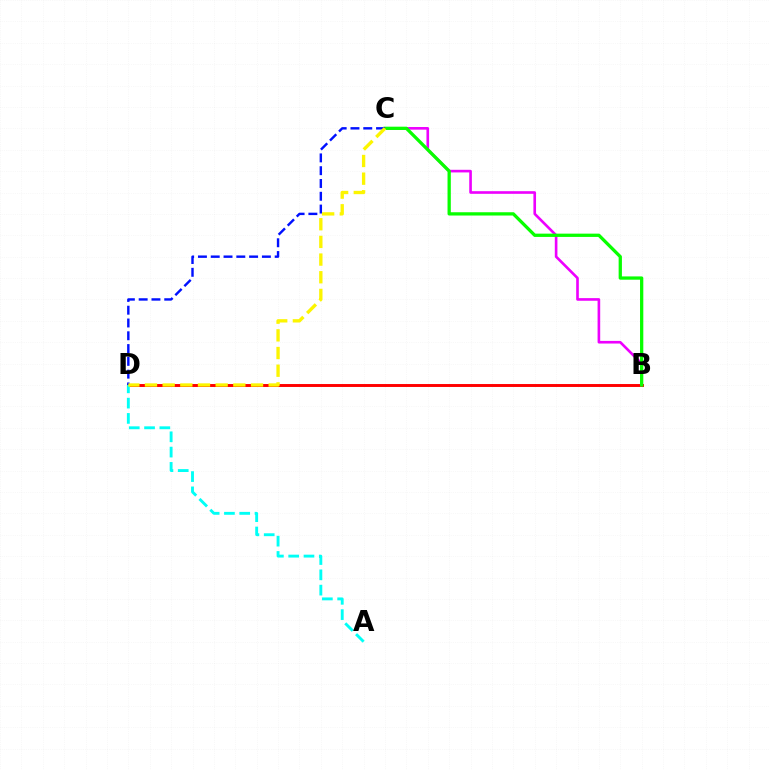{('B', 'C'): [{'color': '#ee00ff', 'line_style': 'solid', 'thickness': 1.89}, {'color': '#08ff00', 'line_style': 'solid', 'thickness': 2.36}], ('B', 'D'): [{'color': '#ff0000', 'line_style': 'solid', 'thickness': 2.11}], ('C', 'D'): [{'color': '#0010ff', 'line_style': 'dashed', 'thickness': 1.74}, {'color': '#fcf500', 'line_style': 'dashed', 'thickness': 2.4}], ('A', 'D'): [{'color': '#00fff6', 'line_style': 'dashed', 'thickness': 2.08}]}